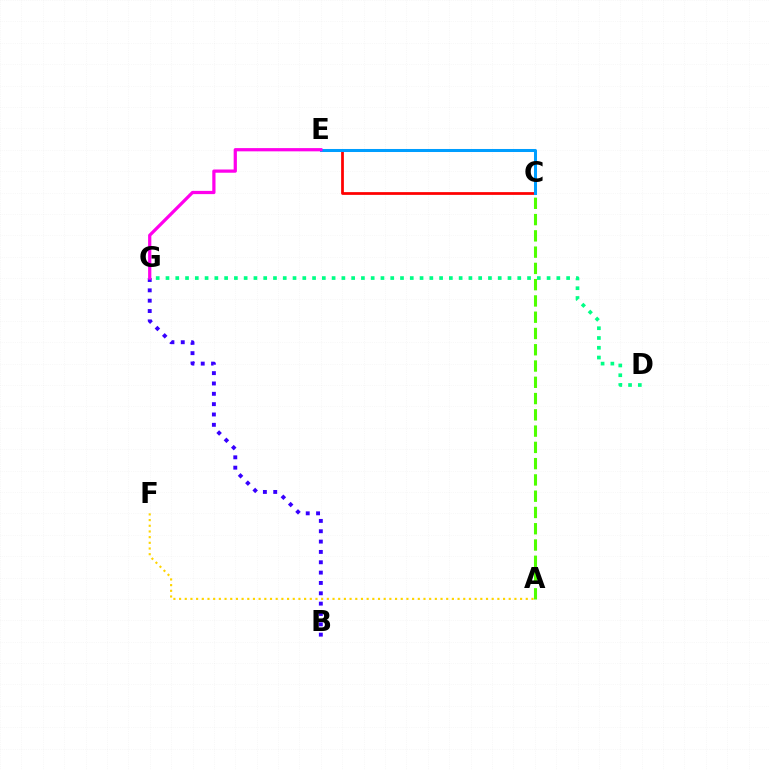{('A', 'F'): [{'color': '#ffd500', 'line_style': 'dotted', 'thickness': 1.54}], ('B', 'G'): [{'color': '#3700ff', 'line_style': 'dotted', 'thickness': 2.81}], ('C', 'E'): [{'color': '#ff0000', 'line_style': 'solid', 'thickness': 1.98}, {'color': '#009eff', 'line_style': 'solid', 'thickness': 2.18}], ('D', 'G'): [{'color': '#00ff86', 'line_style': 'dotted', 'thickness': 2.65}], ('A', 'C'): [{'color': '#4fff00', 'line_style': 'dashed', 'thickness': 2.21}], ('E', 'G'): [{'color': '#ff00ed', 'line_style': 'solid', 'thickness': 2.33}]}